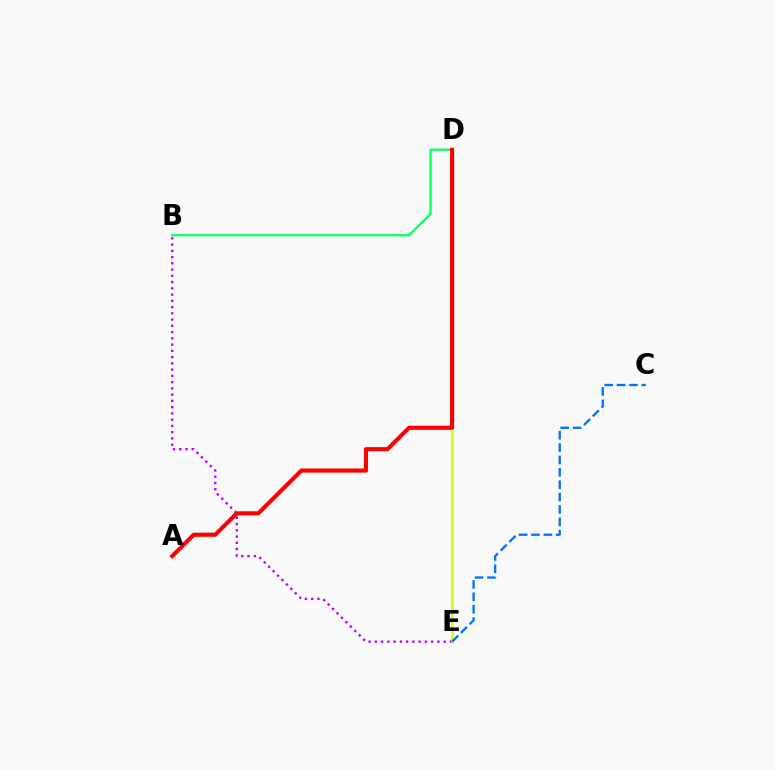{('B', 'E'): [{'color': '#b900ff', 'line_style': 'dotted', 'thickness': 1.7}], ('D', 'E'): [{'color': '#d1ff00', 'line_style': 'solid', 'thickness': 1.86}], ('B', 'D'): [{'color': '#00ff5c', 'line_style': 'solid', 'thickness': 1.56}], ('C', 'E'): [{'color': '#0074ff', 'line_style': 'dashed', 'thickness': 1.68}], ('A', 'D'): [{'color': '#ff0000', 'line_style': 'solid', 'thickness': 2.97}]}